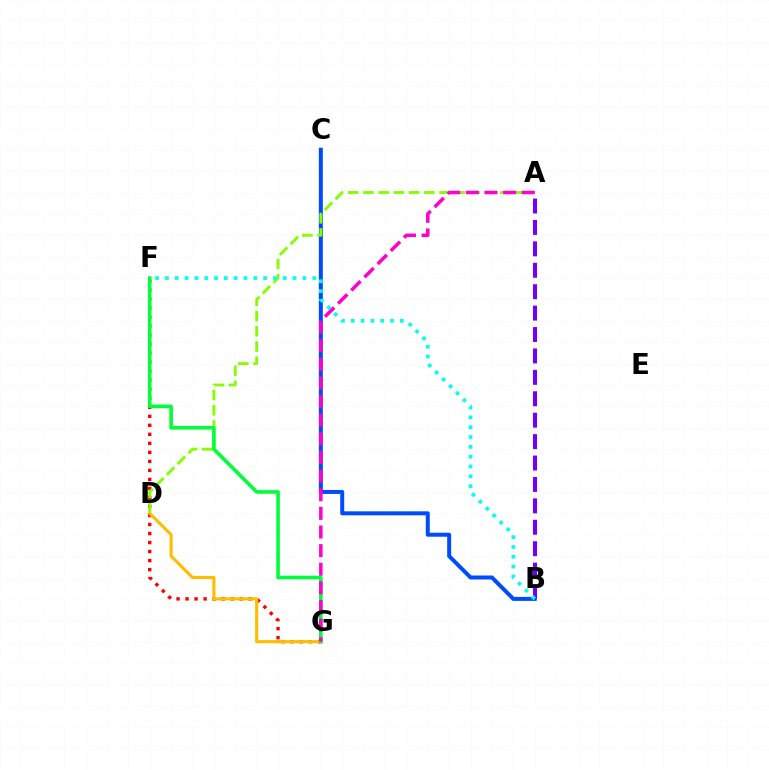{('F', 'G'): [{'color': '#ff0000', 'line_style': 'dotted', 'thickness': 2.45}, {'color': '#00ff39', 'line_style': 'solid', 'thickness': 2.6}], ('B', 'C'): [{'color': '#004bff', 'line_style': 'solid', 'thickness': 2.88}], ('A', 'D'): [{'color': '#84ff00', 'line_style': 'dashed', 'thickness': 2.07}], ('D', 'G'): [{'color': '#ffbd00', 'line_style': 'solid', 'thickness': 2.25}], ('A', 'B'): [{'color': '#7200ff', 'line_style': 'dashed', 'thickness': 2.91}], ('B', 'F'): [{'color': '#00fff6', 'line_style': 'dotted', 'thickness': 2.67}], ('A', 'G'): [{'color': '#ff00cf', 'line_style': 'dashed', 'thickness': 2.53}]}